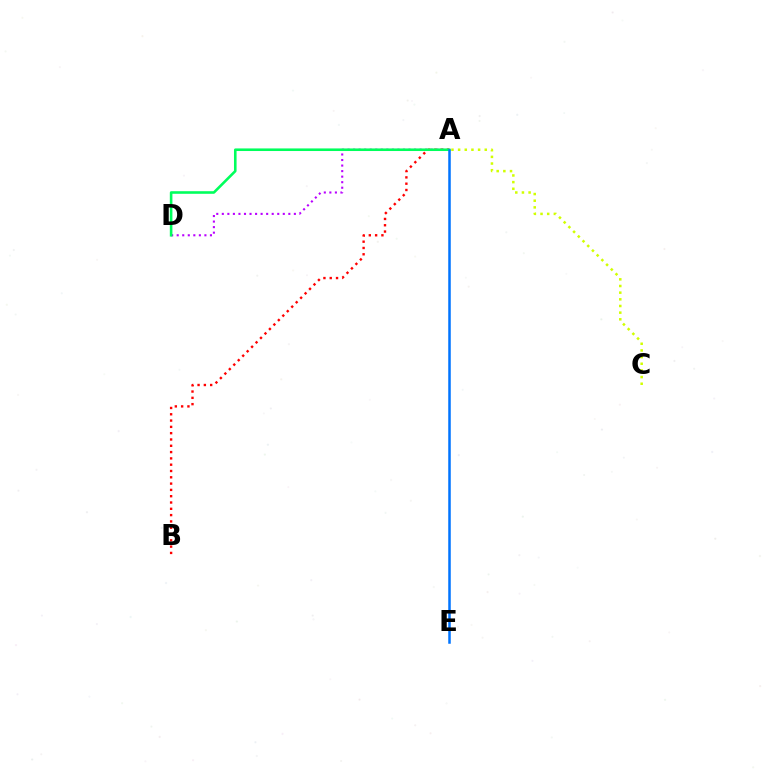{('A', 'D'): [{'color': '#b900ff', 'line_style': 'dotted', 'thickness': 1.51}, {'color': '#00ff5c', 'line_style': 'solid', 'thickness': 1.87}], ('A', 'C'): [{'color': '#d1ff00', 'line_style': 'dotted', 'thickness': 1.81}], ('A', 'B'): [{'color': '#ff0000', 'line_style': 'dotted', 'thickness': 1.71}], ('A', 'E'): [{'color': '#0074ff', 'line_style': 'solid', 'thickness': 1.81}]}